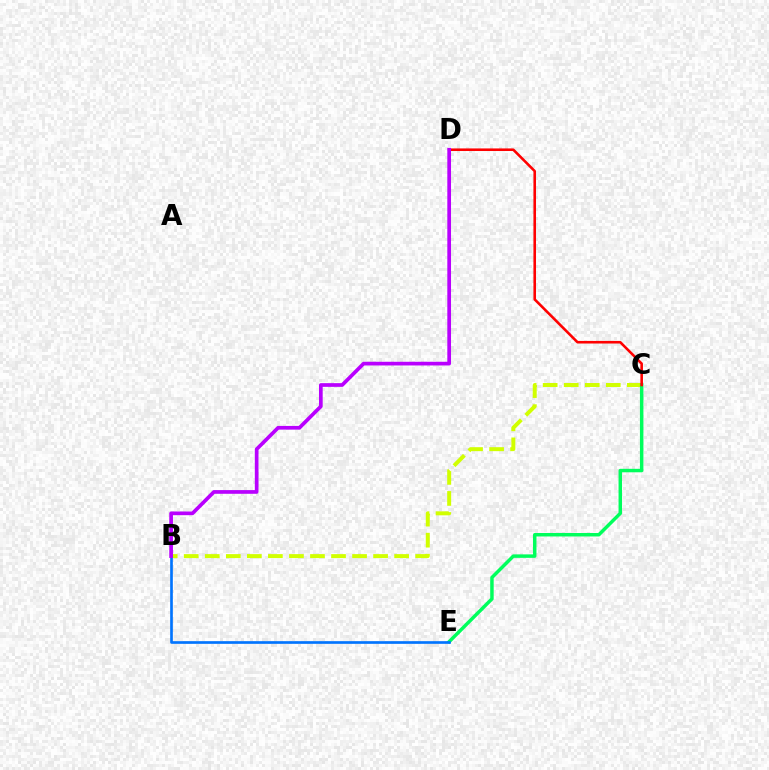{('B', 'C'): [{'color': '#d1ff00', 'line_style': 'dashed', 'thickness': 2.86}], ('C', 'E'): [{'color': '#00ff5c', 'line_style': 'solid', 'thickness': 2.5}], ('B', 'E'): [{'color': '#0074ff', 'line_style': 'solid', 'thickness': 1.92}], ('C', 'D'): [{'color': '#ff0000', 'line_style': 'solid', 'thickness': 1.86}], ('B', 'D'): [{'color': '#b900ff', 'line_style': 'solid', 'thickness': 2.66}]}